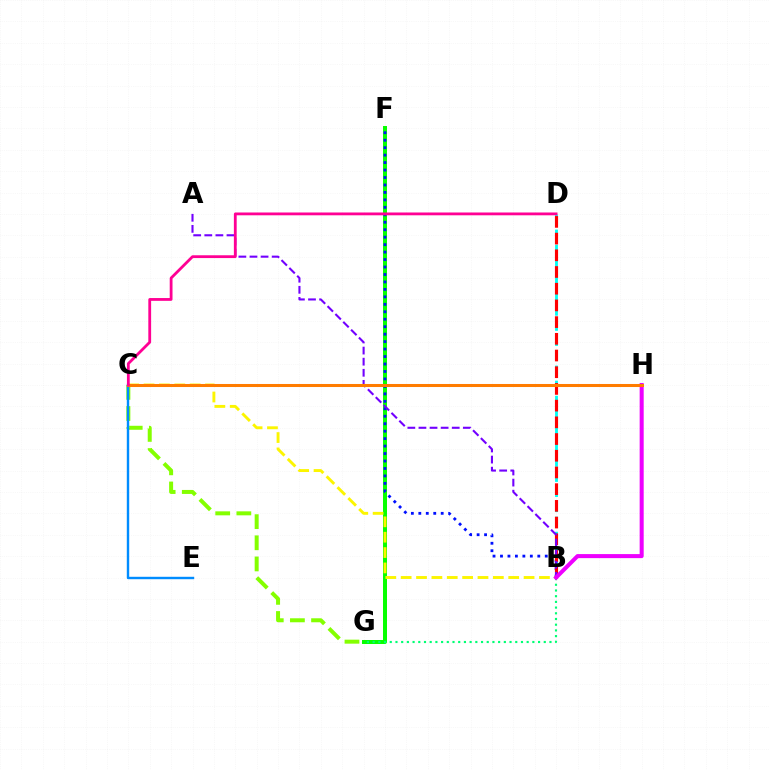{('F', 'G'): [{'color': '#08ff00', 'line_style': 'solid', 'thickness': 2.87}], ('C', 'G'): [{'color': '#84ff00', 'line_style': 'dashed', 'thickness': 2.87}], ('B', 'D'): [{'color': '#00fff6', 'line_style': 'dashed', 'thickness': 2.05}, {'color': '#ff0000', 'line_style': 'dashed', 'thickness': 2.27}], ('B', 'F'): [{'color': '#0010ff', 'line_style': 'dotted', 'thickness': 2.03}], ('A', 'B'): [{'color': '#7200ff', 'line_style': 'dashed', 'thickness': 1.51}], ('B', 'C'): [{'color': '#fcf500', 'line_style': 'dashed', 'thickness': 2.09}], ('B', 'G'): [{'color': '#00ff74', 'line_style': 'dotted', 'thickness': 1.55}], ('B', 'H'): [{'color': '#ee00ff', 'line_style': 'solid', 'thickness': 2.91}], ('C', 'E'): [{'color': '#008cff', 'line_style': 'solid', 'thickness': 1.74}], ('C', 'H'): [{'color': '#ff7c00', 'line_style': 'solid', 'thickness': 2.18}], ('C', 'D'): [{'color': '#ff0094', 'line_style': 'solid', 'thickness': 2.02}]}